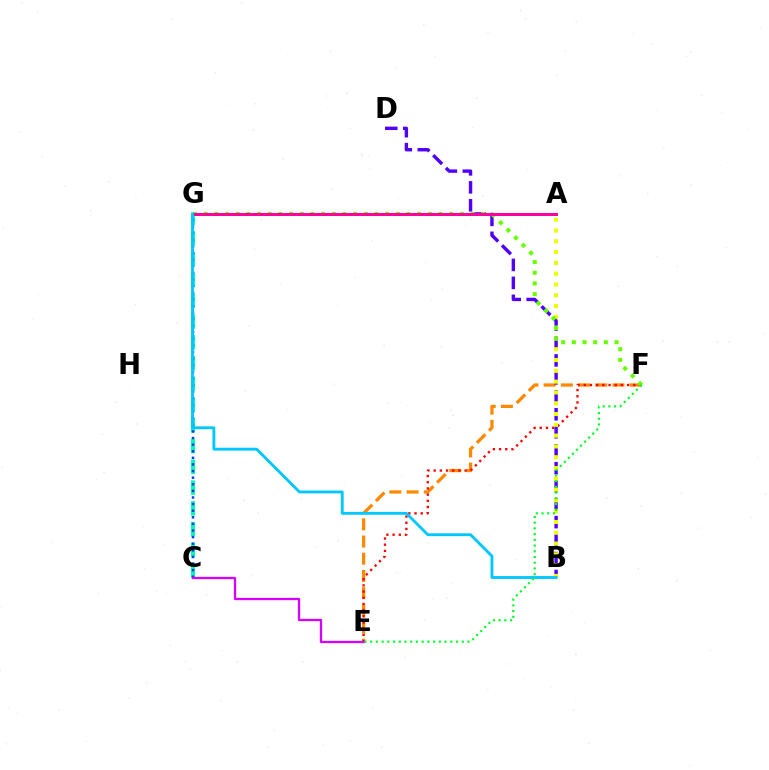{('E', 'F'): [{'color': '#ff8800', 'line_style': 'dashed', 'thickness': 2.34}, {'color': '#ff0000', 'line_style': 'dotted', 'thickness': 1.68}, {'color': '#00ff27', 'line_style': 'dotted', 'thickness': 1.55}], ('C', 'G'): [{'color': '#00ffaf', 'line_style': 'dashed', 'thickness': 2.82}, {'color': '#003fff', 'line_style': 'dotted', 'thickness': 1.79}], ('B', 'D'): [{'color': '#4f00ff', 'line_style': 'dashed', 'thickness': 2.44}], ('A', 'B'): [{'color': '#eeff00', 'line_style': 'dotted', 'thickness': 2.93}], ('C', 'E'): [{'color': '#d600ff', 'line_style': 'solid', 'thickness': 1.65}], ('F', 'G'): [{'color': '#66ff00', 'line_style': 'dotted', 'thickness': 2.9}], ('A', 'G'): [{'color': '#ff00a0', 'line_style': 'solid', 'thickness': 2.16}], ('B', 'G'): [{'color': '#00c7ff', 'line_style': 'solid', 'thickness': 2.05}]}